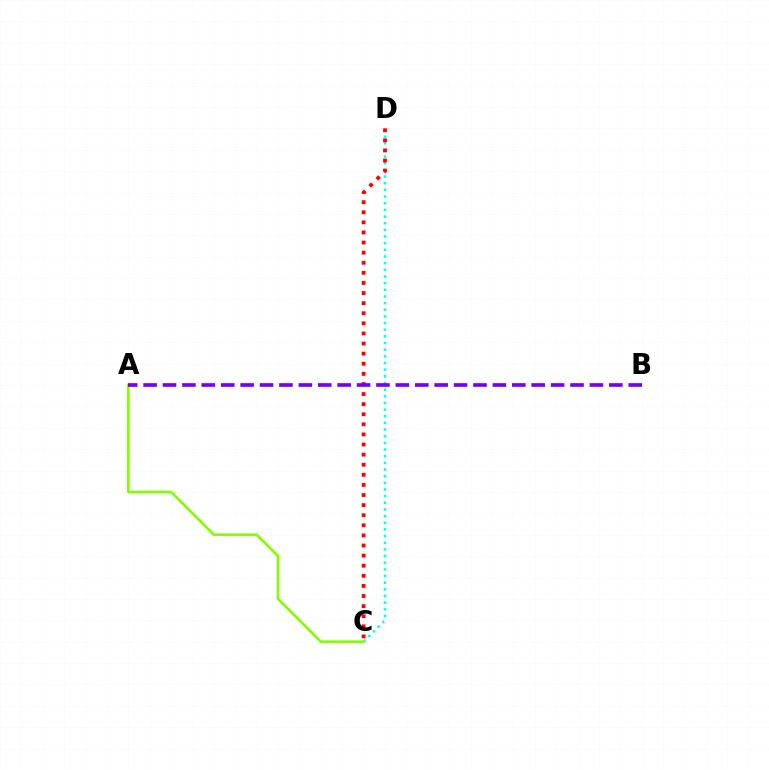{('C', 'D'): [{'color': '#00fff6', 'line_style': 'dotted', 'thickness': 1.81}, {'color': '#ff0000', 'line_style': 'dotted', 'thickness': 2.74}], ('A', 'C'): [{'color': '#84ff00', 'line_style': 'solid', 'thickness': 1.92}], ('A', 'B'): [{'color': '#7200ff', 'line_style': 'dashed', 'thickness': 2.64}]}